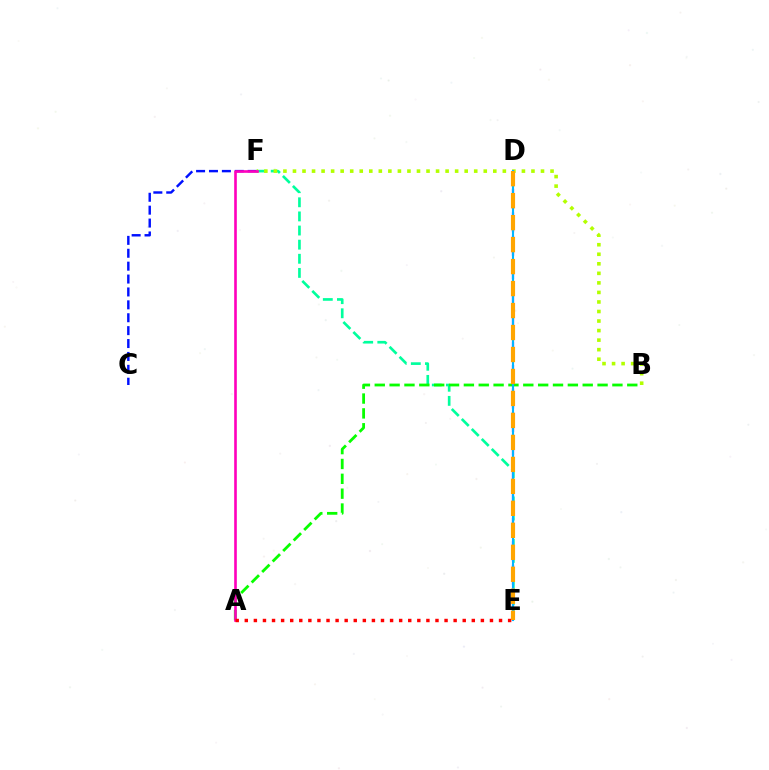{('C', 'F'): [{'color': '#0010ff', 'line_style': 'dashed', 'thickness': 1.75}], ('D', 'E'): [{'color': '#9b00ff', 'line_style': 'dashed', 'thickness': 1.6}, {'color': '#00b5ff', 'line_style': 'solid', 'thickness': 1.52}, {'color': '#ffa500', 'line_style': 'dashed', 'thickness': 2.99}], ('E', 'F'): [{'color': '#00ff9d', 'line_style': 'dashed', 'thickness': 1.92}], ('B', 'F'): [{'color': '#b3ff00', 'line_style': 'dotted', 'thickness': 2.59}], ('A', 'B'): [{'color': '#08ff00', 'line_style': 'dashed', 'thickness': 2.02}], ('A', 'F'): [{'color': '#ff00bd', 'line_style': 'solid', 'thickness': 1.89}], ('A', 'E'): [{'color': '#ff0000', 'line_style': 'dotted', 'thickness': 2.47}]}